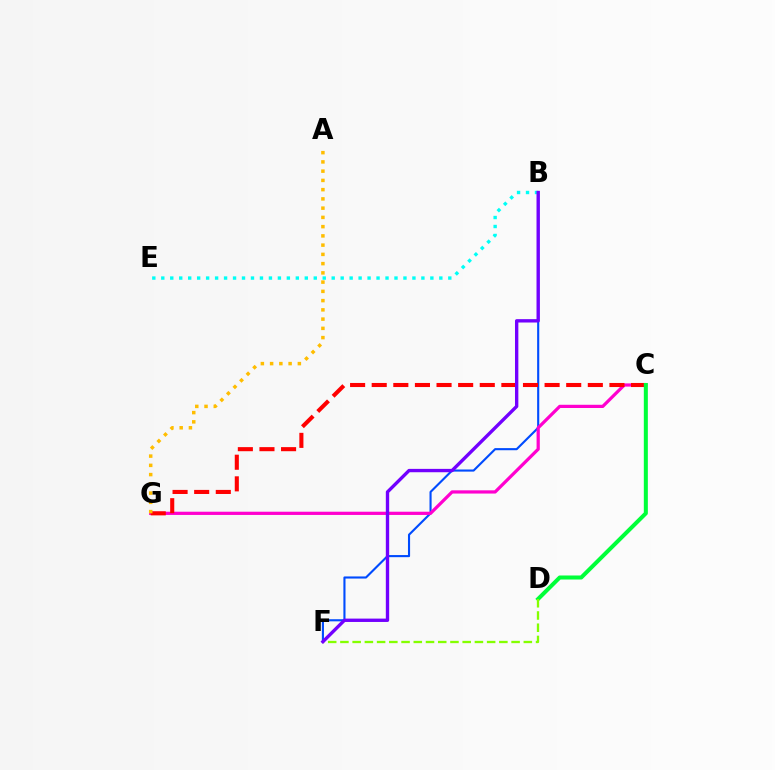{('B', 'F'): [{'color': '#004bff', 'line_style': 'solid', 'thickness': 1.52}, {'color': '#7200ff', 'line_style': 'solid', 'thickness': 2.42}], ('B', 'E'): [{'color': '#00fff6', 'line_style': 'dotted', 'thickness': 2.44}], ('C', 'G'): [{'color': '#ff00cf', 'line_style': 'solid', 'thickness': 2.32}, {'color': '#ff0000', 'line_style': 'dashed', 'thickness': 2.94}], ('C', 'D'): [{'color': '#00ff39', 'line_style': 'solid', 'thickness': 2.9}], ('D', 'F'): [{'color': '#84ff00', 'line_style': 'dashed', 'thickness': 1.66}], ('A', 'G'): [{'color': '#ffbd00', 'line_style': 'dotted', 'thickness': 2.51}]}